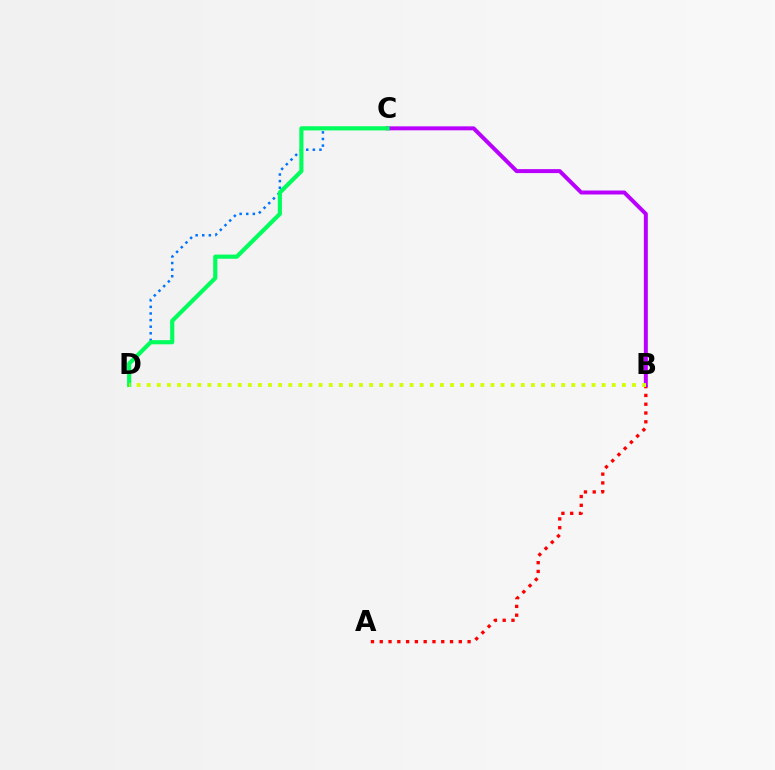{('A', 'B'): [{'color': '#ff0000', 'line_style': 'dotted', 'thickness': 2.39}], ('C', 'D'): [{'color': '#0074ff', 'line_style': 'dotted', 'thickness': 1.79}, {'color': '#00ff5c', 'line_style': 'solid', 'thickness': 2.99}], ('B', 'C'): [{'color': '#b900ff', 'line_style': 'solid', 'thickness': 2.86}], ('B', 'D'): [{'color': '#d1ff00', 'line_style': 'dotted', 'thickness': 2.75}]}